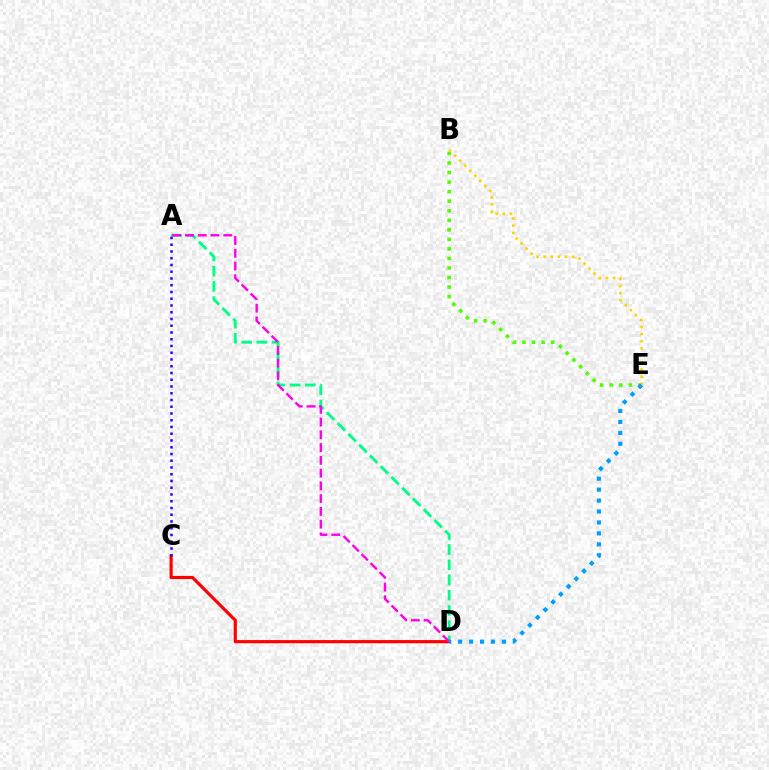{('B', 'E'): [{'color': '#4fff00', 'line_style': 'dotted', 'thickness': 2.59}, {'color': '#ffd500', 'line_style': 'dotted', 'thickness': 1.93}], ('A', 'D'): [{'color': '#00ff86', 'line_style': 'dashed', 'thickness': 2.07}, {'color': '#ff00ed', 'line_style': 'dashed', 'thickness': 1.73}], ('C', 'D'): [{'color': '#ff0000', 'line_style': 'solid', 'thickness': 2.28}], ('A', 'C'): [{'color': '#3700ff', 'line_style': 'dotted', 'thickness': 1.83}], ('D', 'E'): [{'color': '#009eff', 'line_style': 'dotted', 'thickness': 2.97}]}